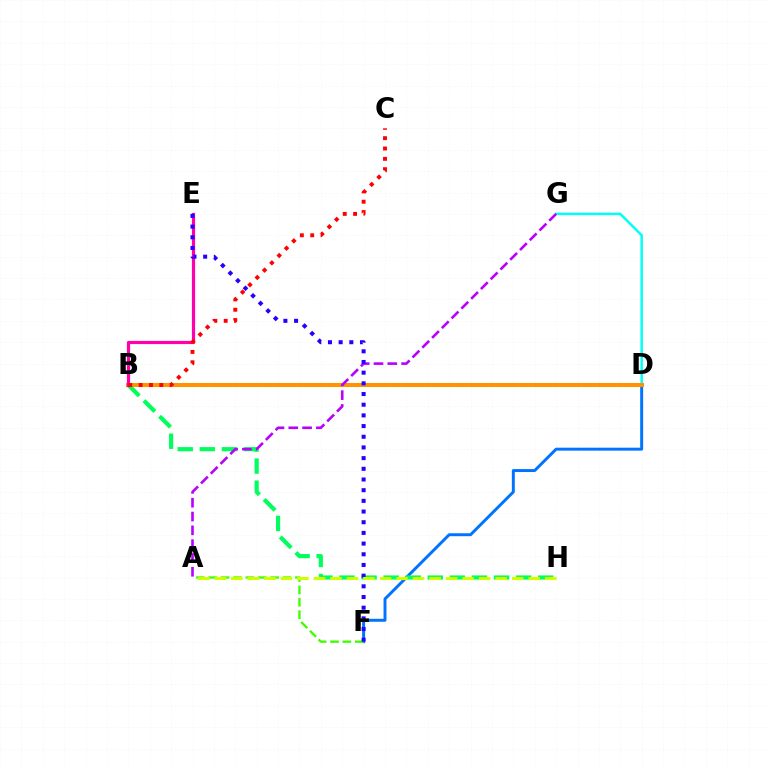{('D', 'F'): [{'color': '#0074ff', 'line_style': 'solid', 'thickness': 2.13}], ('B', 'H'): [{'color': '#00ff5c', 'line_style': 'dashed', 'thickness': 3.0}], ('D', 'G'): [{'color': '#00fff6', 'line_style': 'solid', 'thickness': 1.79}], ('A', 'F'): [{'color': '#3dff00', 'line_style': 'dashed', 'thickness': 1.68}], ('B', 'D'): [{'color': '#ff9400', 'line_style': 'solid', 'thickness': 2.89}], ('B', 'E'): [{'color': '#ff00ac', 'line_style': 'solid', 'thickness': 2.29}], ('A', 'G'): [{'color': '#b900ff', 'line_style': 'dashed', 'thickness': 1.88}], ('E', 'F'): [{'color': '#2500ff', 'line_style': 'dotted', 'thickness': 2.9}], ('A', 'H'): [{'color': '#d1ff00', 'line_style': 'dashed', 'thickness': 2.24}], ('B', 'C'): [{'color': '#ff0000', 'line_style': 'dotted', 'thickness': 2.81}]}